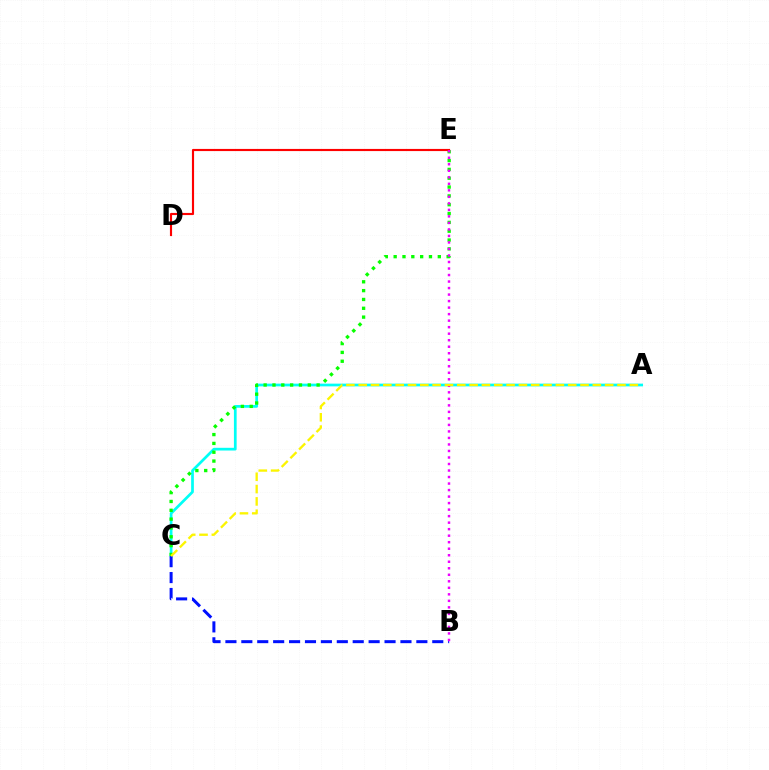{('A', 'C'): [{'color': '#00fff6', 'line_style': 'solid', 'thickness': 1.96}, {'color': '#fcf500', 'line_style': 'dashed', 'thickness': 1.67}], ('C', 'E'): [{'color': '#08ff00', 'line_style': 'dotted', 'thickness': 2.4}], ('B', 'C'): [{'color': '#0010ff', 'line_style': 'dashed', 'thickness': 2.16}], ('D', 'E'): [{'color': '#ff0000', 'line_style': 'solid', 'thickness': 1.55}], ('B', 'E'): [{'color': '#ee00ff', 'line_style': 'dotted', 'thickness': 1.77}]}